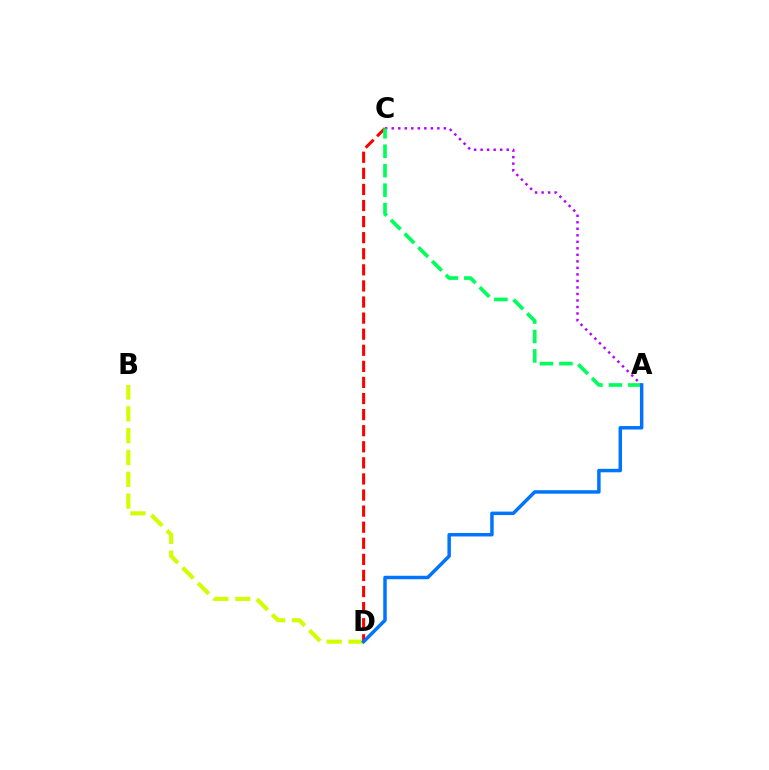{('B', 'D'): [{'color': '#d1ff00', 'line_style': 'dashed', 'thickness': 2.96}], ('A', 'C'): [{'color': '#b900ff', 'line_style': 'dotted', 'thickness': 1.77}, {'color': '#00ff5c', 'line_style': 'dashed', 'thickness': 2.64}], ('C', 'D'): [{'color': '#ff0000', 'line_style': 'dashed', 'thickness': 2.19}], ('A', 'D'): [{'color': '#0074ff', 'line_style': 'solid', 'thickness': 2.5}]}